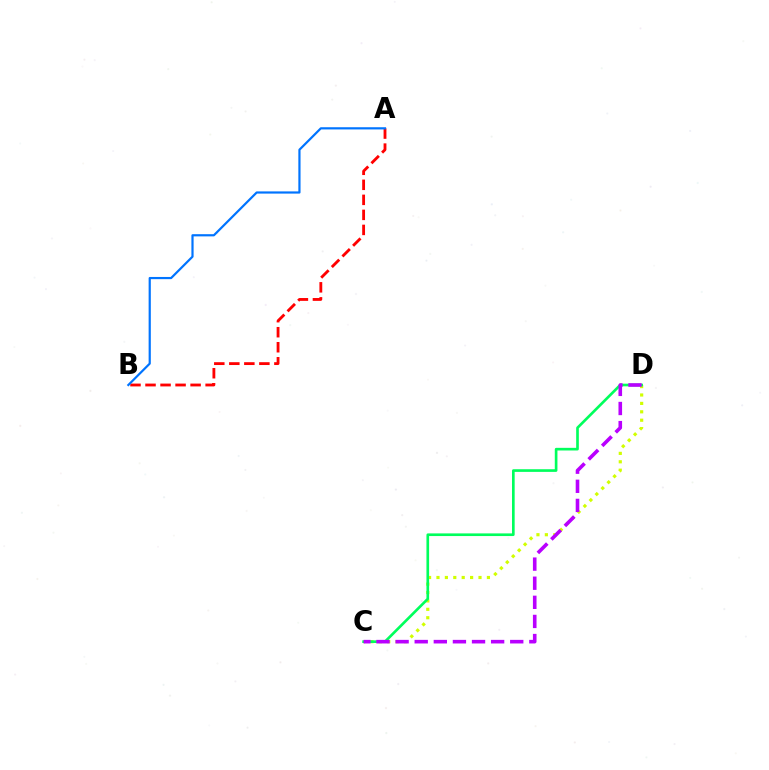{('C', 'D'): [{'color': '#d1ff00', 'line_style': 'dotted', 'thickness': 2.28}, {'color': '#00ff5c', 'line_style': 'solid', 'thickness': 1.91}, {'color': '#b900ff', 'line_style': 'dashed', 'thickness': 2.6}], ('A', 'B'): [{'color': '#ff0000', 'line_style': 'dashed', 'thickness': 2.04}, {'color': '#0074ff', 'line_style': 'solid', 'thickness': 1.58}]}